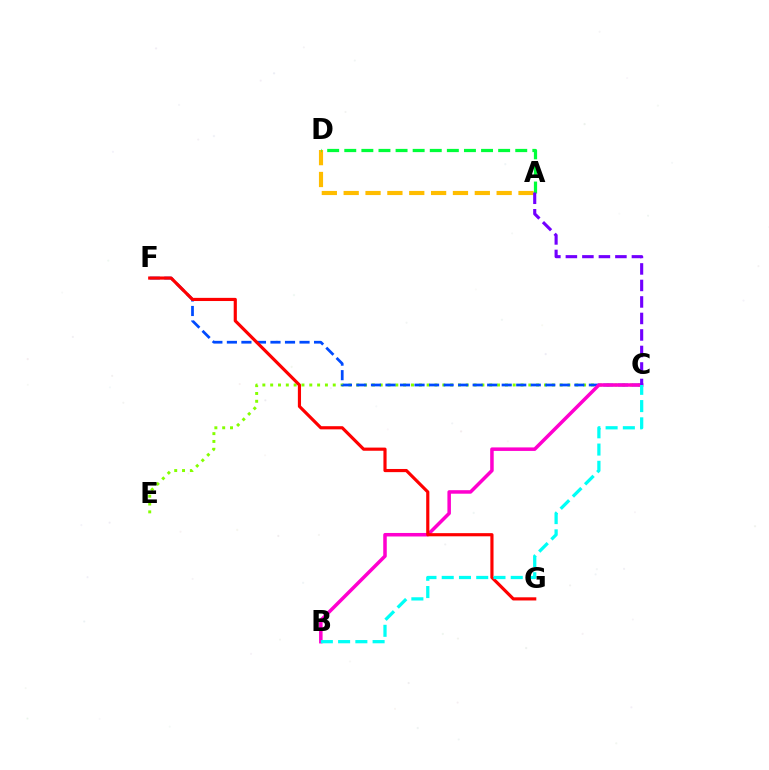{('C', 'E'): [{'color': '#84ff00', 'line_style': 'dotted', 'thickness': 2.13}], ('C', 'F'): [{'color': '#004bff', 'line_style': 'dashed', 'thickness': 1.97}], ('A', 'D'): [{'color': '#ffbd00', 'line_style': 'dashed', 'thickness': 2.97}, {'color': '#00ff39', 'line_style': 'dashed', 'thickness': 2.32}], ('B', 'C'): [{'color': '#ff00cf', 'line_style': 'solid', 'thickness': 2.53}, {'color': '#00fff6', 'line_style': 'dashed', 'thickness': 2.34}], ('A', 'C'): [{'color': '#7200ff', 'line_style': 'dashed', 'thickness': 2.24}], ('F', 'G'): [{'color': '#ff0000', 'line_style': 'solid', 'thickness': 2.28}]}